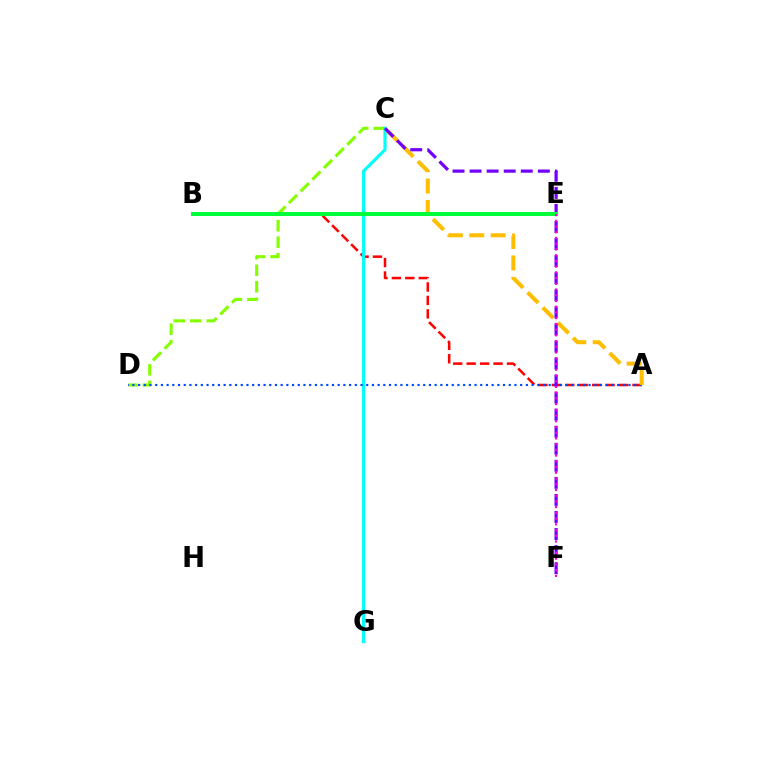{('C', 'D'): [{'color': '#84ff00', 'line_style': 'dashed', 'thickness': 2.24}], ('A', 'B'): [{'color': '#ff0000', 'line_style': 'dashed', 'thickness': 1.83}], ('C', 'G'): [{'color': '#00fff6', 'line_style': 'solid', 'thickness': 2.28}], ('A', 'D'): [{'color': '#004bff', 'line_style': 'dotted', 'thickness': 1.55}], ('A', 'C'): [{'color': '#ffbd00', 'line_style': 'dashed', 'thickness': 2.91}], ('C', 'F'): [{'color': '#7200ff', 'line_style': 'dashed', 'thickness': 2.32}], ('B', 'E'): [{'color': '#00ff39', 'line_style': 'solid', 'thickness': 2.91}], ('E', 'F'): [{'color': '#ff00cf', 'line_style': 'dotted', 'thickness': 1.56}]}